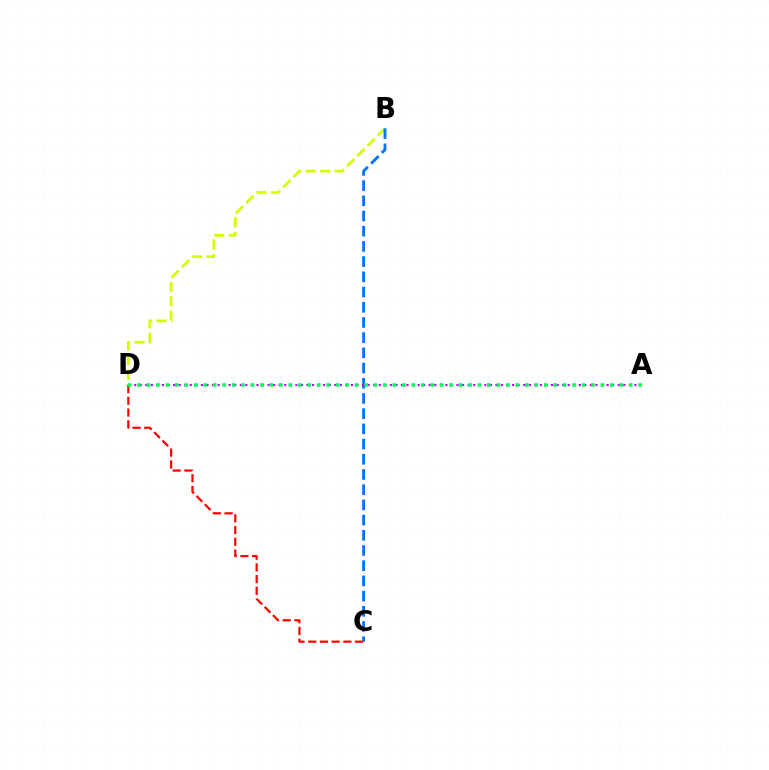{('B', 'D'): [{'color': '#d1ff00', 'line_style': 'dashed', 'thickness': 1.97}], ('B', 'C'): [{'color': '#0074ff', 'line_style': 'dashed', 'thickness': 2.07}], ('A', 'D'): [{'color': '#b900ff', 'line_style': 'dotted', 'thickness': 1.51}, {'color': '#00ff5c', 'line_style': 'dotted', 'thickness': 2.57}], ('C', 'D'): [{'color': '#ff0000', 'line_style': 'dashed', 'thickness': 1.59}]}